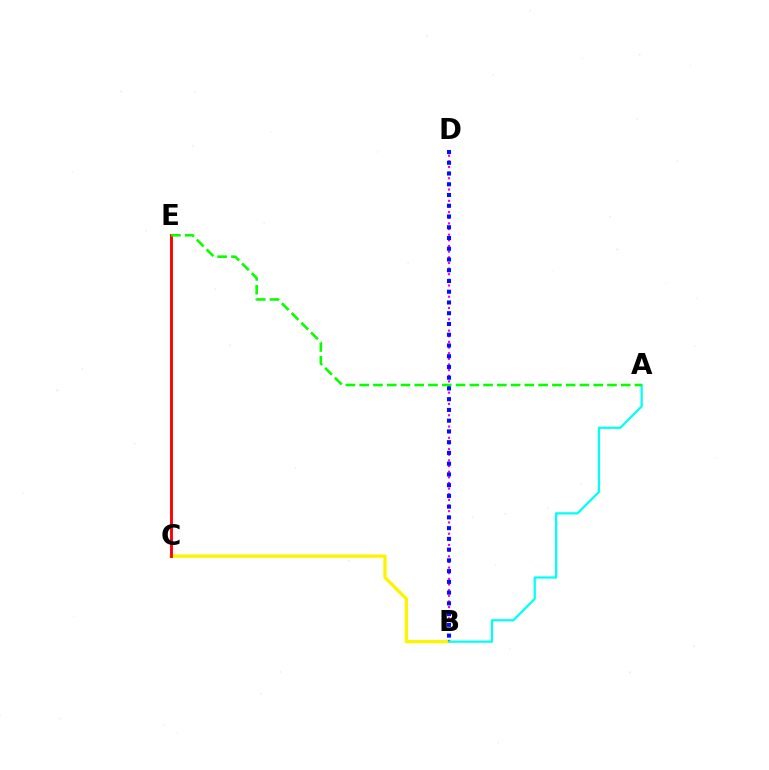{('B', 'C'): [{'color': '#fcf500', 'line_style': 'solid', 'thickness': 2.37}], ('B', 'D'): [{'color': '#ee00ff', 'line_style': 'dotted', 'thickness': 1.53}, {'color': '#0010ff', 'line_style': 'dotted', 'thickness': 2.92}], ('A', 'B'): [{'color': '#00fff6', 'line_style': 'solid', 'thickness': 1.61}], ('C', 'E'): [{'color': '#ff0000', 'line_style': 'solid', 'thickness': 2.08}], ('A', 'E'): [{'color': '#08ff00', 'line_style': 'dashed', 'thickness': 1.87}]}